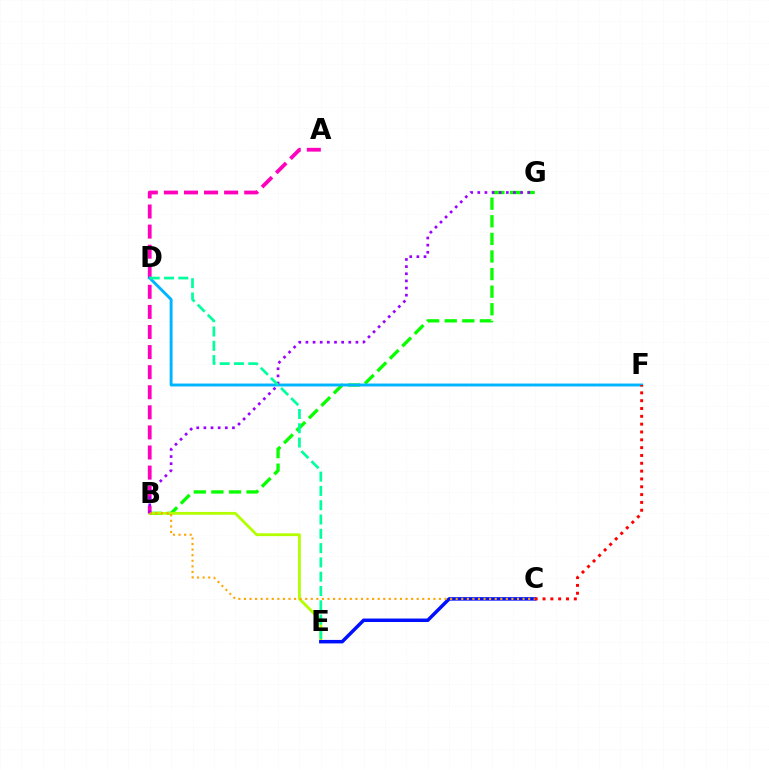{('B', 'G'): [{'color': '#08ff00', 'line_style': 'dashed', 'thickness': 2.39}, {'color': '#9b00ff', 'line_style': 'dotted', 'thickness': 1.94}], ('B', 'E'): [{'color': '#b3ff00', 'line_style': 'solid', 'thickness': 2.03}], ('A', 'B'): [{'color': '#ff00bd', 'line_style': 'dashed', 'thickness': 2.73}], ('D', 'F'): [{'color': '#00b5ff', 'line_style': 'solid', 'thickness': 2.1}], ('C', 'E'): [{'color': '#0010ff', 'line_style': 'solid', 'thickness': 2.51}], ('C', 'F'): [{'color': '#ff0000', 'line_style': 'dotted', 'thickness': 2.13}], ('D', 'E'): [{'color': '#00ff9d', 'line_style': 'dashed', 'thickness': 1.94}], ('B', 'C'): [{'color': '#ffa500', 'line_style': 'dotted', 'thickness': 1.51}]}